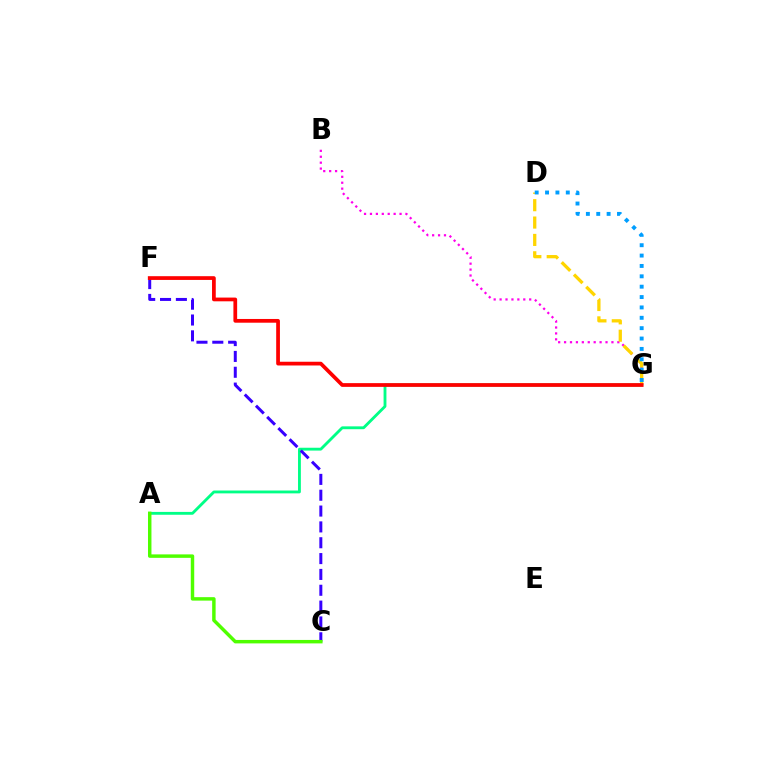{('A', 'G'): [{'color': '#00ff86', 'line_style': 'solid', 'thickness': 2.05}], ('B', 'G'): [{'color': '#ff00ed', 'line_style': 'dotted', 'thickness': 1.61}], ('D', 'G'): [{'color': '#ffd500', 'line_style': 'dashed', 'thickness': 2.36}, {'color': '#009eff', 'line_style': 'dotted', 'thickness': 2.82}], ('C', 'F'): [{'color': '#3700ff', 'line_style': 'dashed', 'thickness': 2.15}], ('A', 'C'): [{'color': '#4fff00', 'line_style': 'solid', 'thickness': 2.49}], ('F', 'G'): [{'color': '#ff0000', 'line_style': 'solid', 'thickness': 2.69}]}